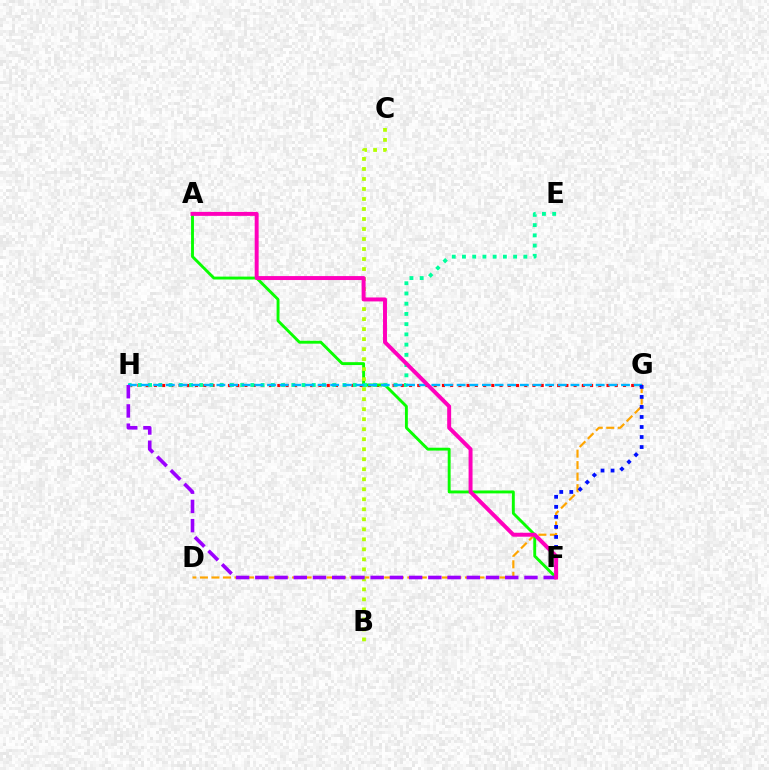{('G', 'H'): [{'color': '#ff0000', 'line_style': 'dotted', 'thickness': 2.24}, {'color': '#00b5ff', 'line_style': 'dashed', 'thickness': 1.72}], ('D', 'G'): [{'color': '#ffa500', 'line_style': 'dashed', 'thickness': 1.57}], ('A', 'F'): [{'color': '#08ff00', 'line_style': 'solid', 'thickness': 2.08}, {'color': '#ff00bd', 'line_style': 'solid', 'thickness': 2.85}], ('E', 'H'): [{'color': '#00ff9d', 'line_style': 'dotted', 'thickness': 2.78}], ('B', 'C'): [{'color': '#b3ff00', 'line_style': 'dotted', 'thickness': 2.72}], ('F', 'G'): [{'color': '#0010ff', 'line_style': 'dotted', 'thickness': 2.72}], ('F', 'H'): [{'color': '#9b00ff', 'line_style': 'dashed', 'thickness': 2.61}]}